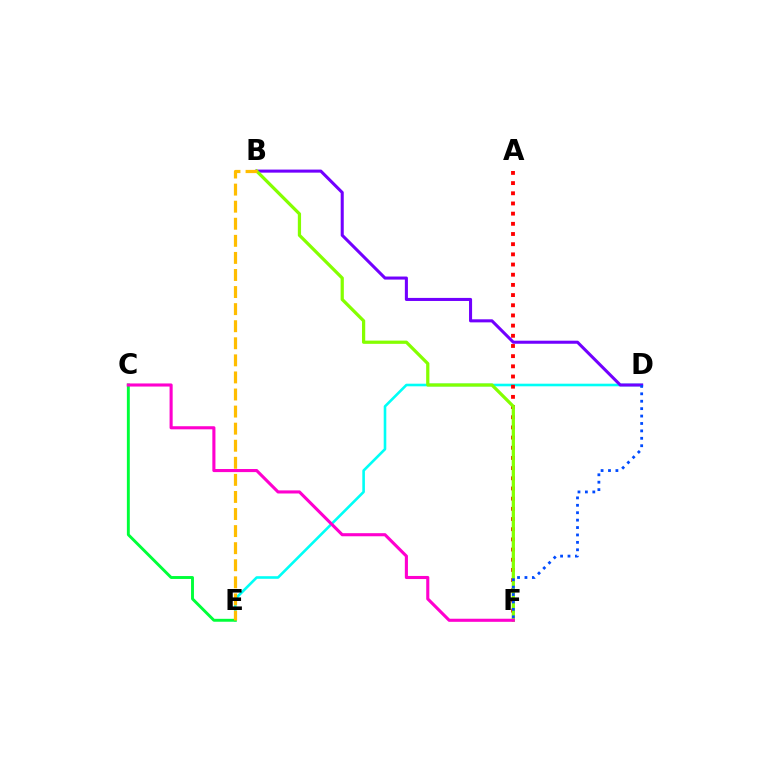{('D', 'E'): [{'color': '#00fff6', 'line_style': 'solid', 'thickness': 1.88}], ('A', 'F'): [{'color': '#ff0000', 'line_style': 'dotted', 'thickness': 2.77}], ('B', 'D'): [{'color': '#7200ff', 'line_style': 'solid', 'thickness': 2.2}], ('C', 'E'): [{'color': '#00ff39', 'line_style': 'solid', 'thickness': 2.1}], ('B', 'F'): [{'color': '#84ff00', 'line_style': 'solid', 'thickness': 2.33}], ('D', 'F'): [{'color': '#004bff', 'line_style': 'dotted', 'thickness': 2.01}], ('B', 'E'): [{'color': '#ffbd00', 'line_style': 'dashed', 'thickness': 2.32}], ('C', 'F'): [{'color': '#ff00cf', 'line_style': 'solid', 'thickness': 2.23}]}